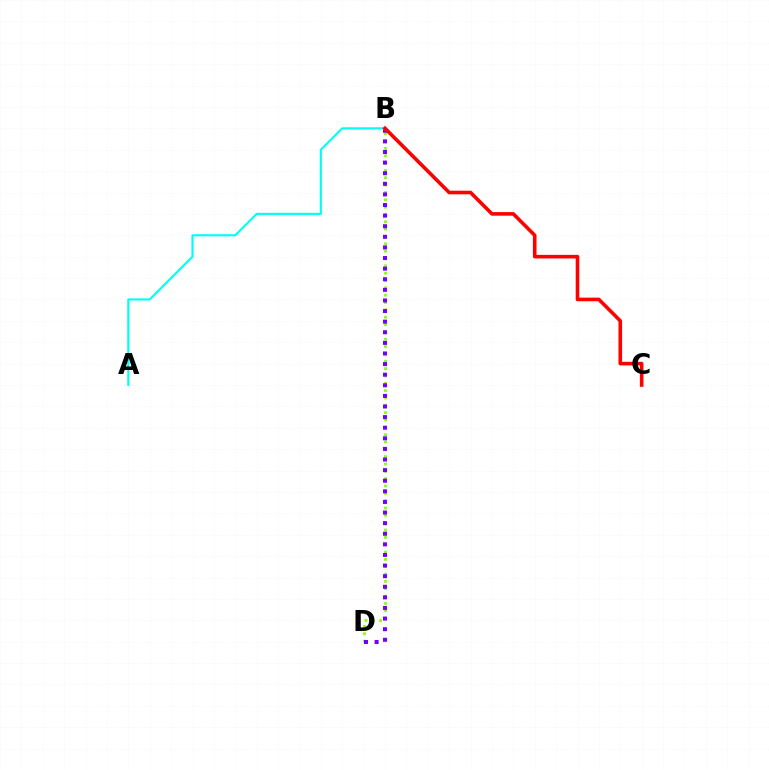{('B', 'D'): [{'color': '#84ff00', 'line_style': 'dotted', 'thickness': 1.99}, {'color': '#7200ff', 'line_style': 'dotted', 'thickness': 2.88}], ('A', 'B'): [{'color': '#00fff6', 'line_style': 'solid', 'thickness': 1.55}], ('B', 'C'): [{'color': '#ff0000', 'line_style': 'solid', 'thickness': 2.59}]}